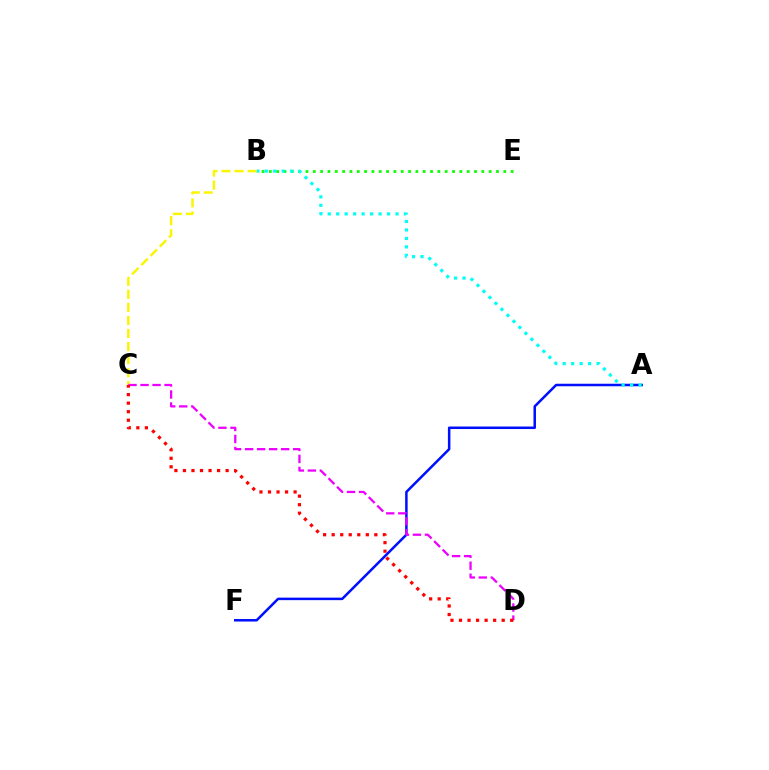{('A', 'F'): [{'color': '#0010ff', 'line_style': 'solid', 'thickness': 1.81}], ('B', 'E'): [{'color': '#08ff00', 'line_style': 'dotted', 'thickness': 1.99}], ('A', 'B'): [{'color': '#00fff6', 'line_style': 'dotted', 'thickness': 2.3}], ('B', 'C'): [{'color': '#fcf500', 'line_style': 'dashed', 'thickness': 1.77}], ('C', 'D'): [{'color': '#ee00ff', 'line_style': 'dashed', 'thickness': 1.63}, {'color': '#ff0000', 'line_style': 'dotted', 'thickness': 2.32}]}